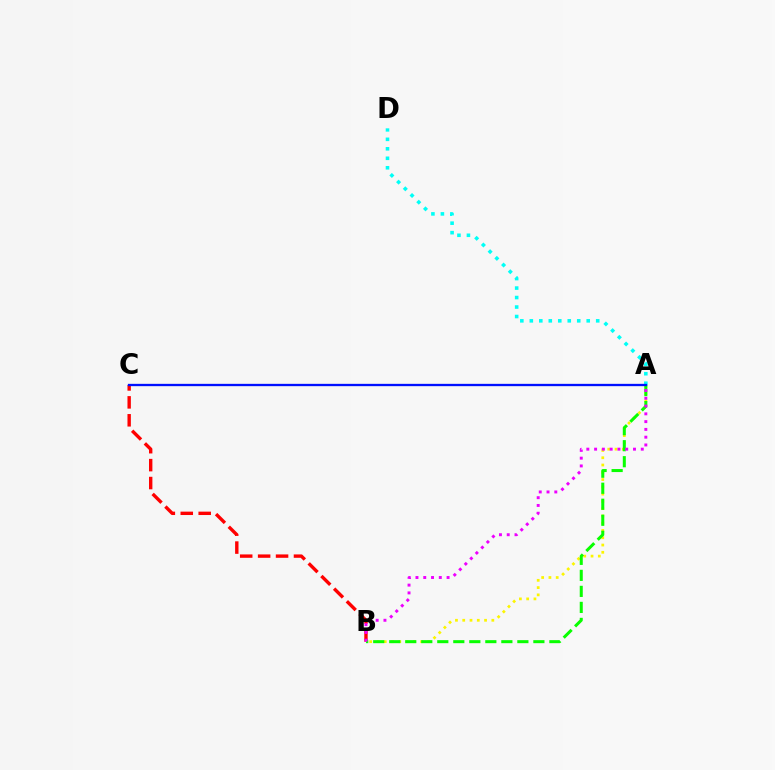{('B', 'C'): [{'color': '#ff0000', 'line_style': 'dashed', 'thickness': 2.44}], ('A', 'D'): [{'color': '#00fff6', 'line_style': 'dotted', 'thickness': 2.58}], ('A', 'B'): [{'color': '#fcf500', 'line_style': 'dotted', 'thickness': 1.98}, {'color': '#08ff00', 'line_style': 'dashed', 'thickness': 2.18}, {'color': '#ee00ff', 'line_style': 'dotted', 'thickness': 2.11}], ('A', 'C'): [{'color': '#0010ff', 'line_style': 'solid', 'thickness': 1.66}]}